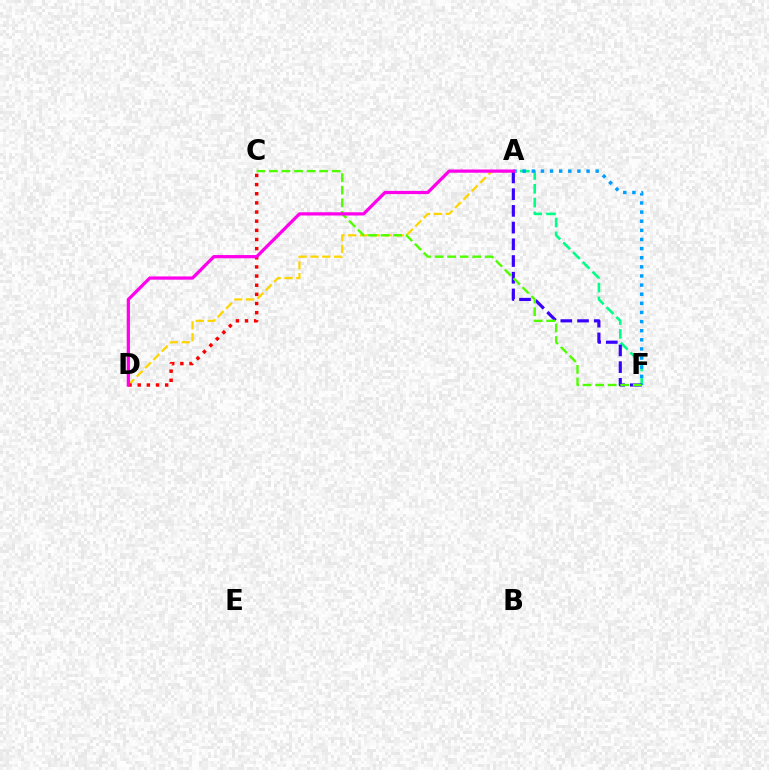{('A', 'F'): [{'color': '#00ff86', 'line_style': 'dashed', 'thickness': 1.87}, {'color': '#009eff', 'line_style': 'dotted', 'thickness': 2.48}, {'color': '#3700ff', 'line_style': 'dashed', 'thickness': 2.27}], ('A', 'D'): [{'color': '#ffd500', 'line_style': 'dashed', 'thickness': 1.61}, {'color': '#ff00ed', 'line_style': 'solid', 'thickness': 2.33}], ('C', 'D'): [{'color': '#ff0000', 'line_style': 'dotted', 'thickness': 2.49}], ('C', 'F'): [{'color': '#4fff00', 'line_style': 'dashed', 'thickness': 1.71}]}